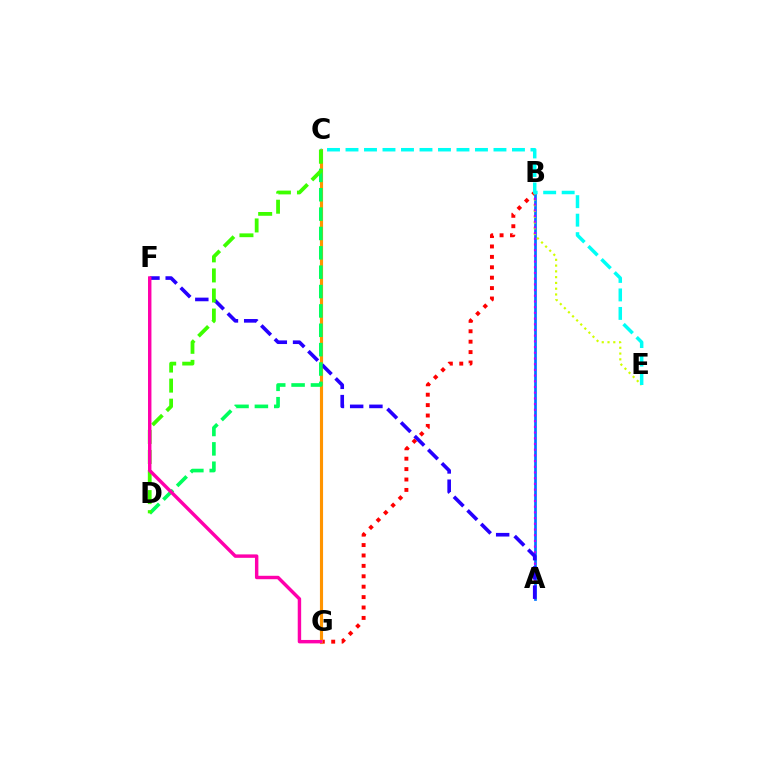{('B', 'G'): [{'color': '#ff0000', 'line_style': 'dotted', 'thickness': 2.83}], ('A', 'B'): [{'color': '#0074ff', 'line_style': 'solid', 'thickness': 1.94}, {'color': '#b900ff', 'line_style': 'dotted', 'thickness': 1.55}], ('B', 'E'): [{'color': '#d1ff00', 'line_style': 'dotted', 'thickness': 1.57}], ('C', 'G'): [{'color': '#ff9400', 'line_style': 'solid', 'thickness': 2.26}], ('A', 'F'): [{'color': '#2500ff', 'line_style': 'dashed', 'thickness': 2.61}], ('C', 'E'): [{'color': '#00fff6', 'line_style': 'dashed', 'thickness': 2.51}], ('C', 'D'): [{'color': '#00ff5c', 'line_style': 'dashed', 'thickness': 2.63}, {'color': '#3dff00', 'line_style': 'dashed', 'thickness': 2.73}], ('F', 'G'): [{'color': '#ff00ac', 'line_style': 'solid', 'thickness': 2.47}]}